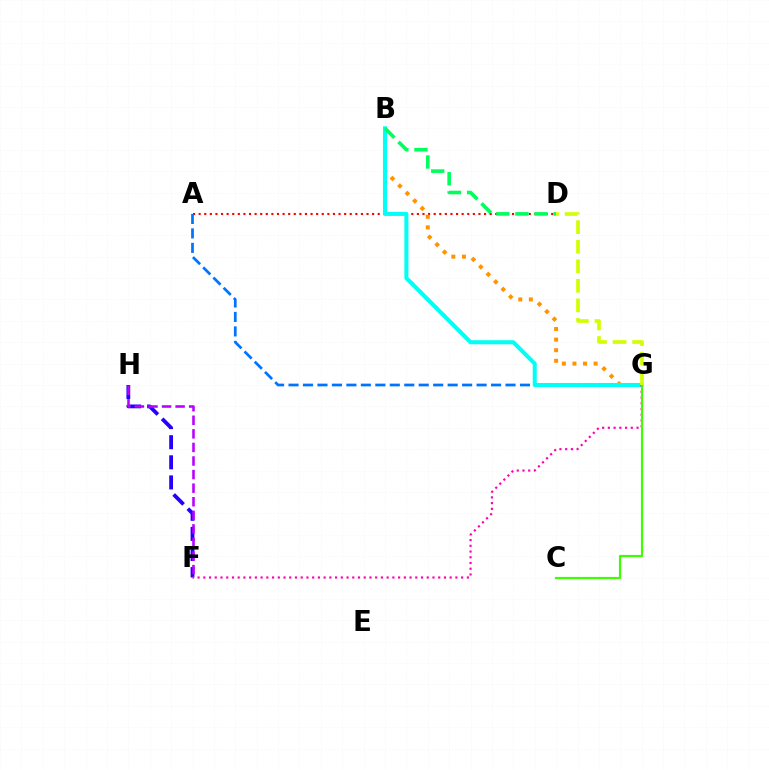{('A', 'G'): [{'color': '#0074ff', 'line_style': 'dashed', 'thickness': 1.97}], ('A', 'D'): [{'color': '#ff0000', 'line_style': 'dotted', 'thickness': 1.52}], ('B', 'G'): [{'color': '#ff9400', 'line_style': 'dotted', 'thickness': 2.88}, {'color': '#00fff6', 'line_style': 'solid', 'thickness': 2.91}], ('F', 'H'): [{'color': '#2500ff', 'line_style': 'dashed', 'thickness': 2.73}, {'color': '#b900ff', 'line_style': 'dashed', 'thickness': 1.84}], ('F', 'G'): [{'color': '#ff00ac', 'line_style': 'dotted', 'thickness': 1.56}], ('C', 'G'): [{'color': '#3dff00', 'line_style': 'solid', 'thickness': 1.56}], ('B', 'D'): [{'color': '#00ff5c', 'line_style': 'dashed', 'thickness': 2.59}], ('D', 'G'): [{'color': '#d1ff00', 'line_style': 'dashed', 'thickness': 2.66}]}